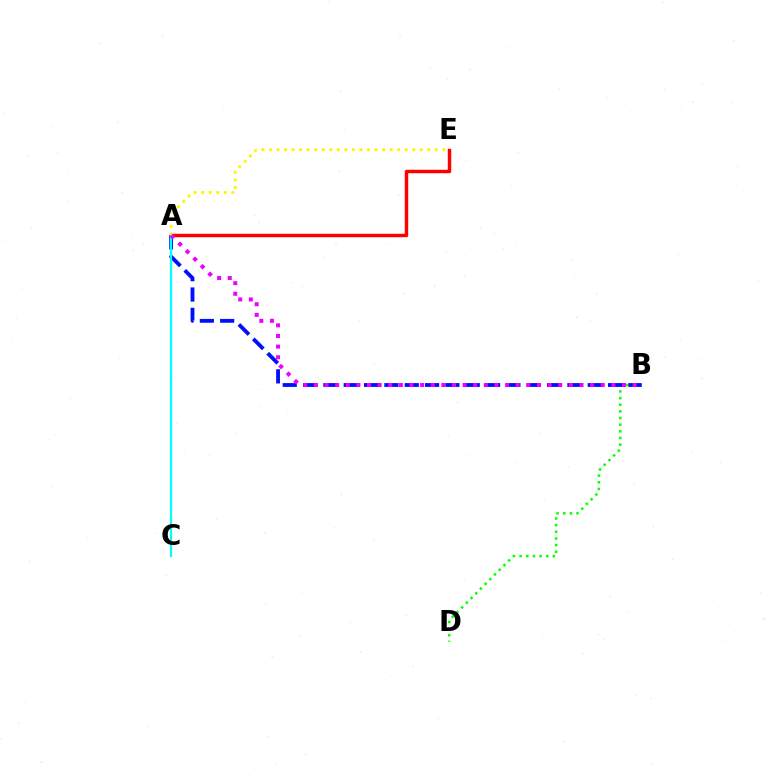{('B', 'D'): [{'color': '#08ff00', 'line_style': 'dotted', 'thickness': 1.81}], ('A', 'B'): [{'color': '#0010ff', 'line_style': 'dashed', 'thickness': 2.76}, {'color': '#ee00ff', 'line_style': 'dotted', 'thickness': 2.89}], ('A', 'E'): [{'color': '#ff0000', 'line_style': 'solid', 'thickness': 2.48}, {'color': '#fcf500', 'line_style': 'dotted', 'thickness': 2.05}], ('A', 'C'): [{'color': '#00fff6', 'line_style': 'solid', 'thickness': 1.6}]}